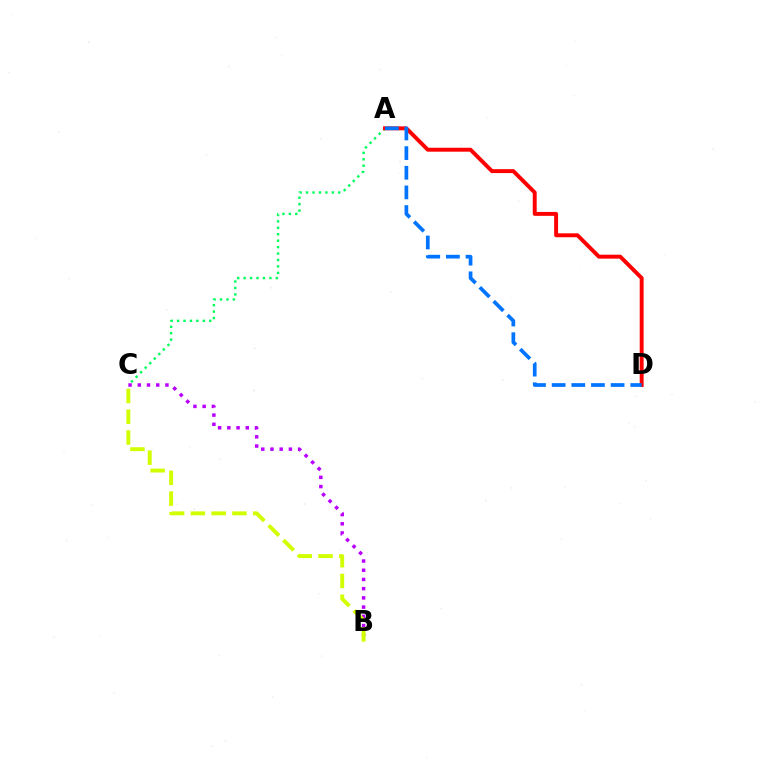{('B', 'C'): [{'color': '#b900ff', 'line_style': 'dotted', 'thickness': 2.5}, {'color': '#d1ff00', 'line_style': 'dashed', 'thickness': 2.82}], ('A', 'C'): [{'color': '#00ff5c', 'line_style': 'dotted', 'thickness': 1.75}], ('A', 'D'): [{'color': '#ff0000', 'line_style': 'solid', 'thickness': 2.82}, {'color': '#0074ff', 'line_style': 'dashed', 'thickness': 2.67}]}